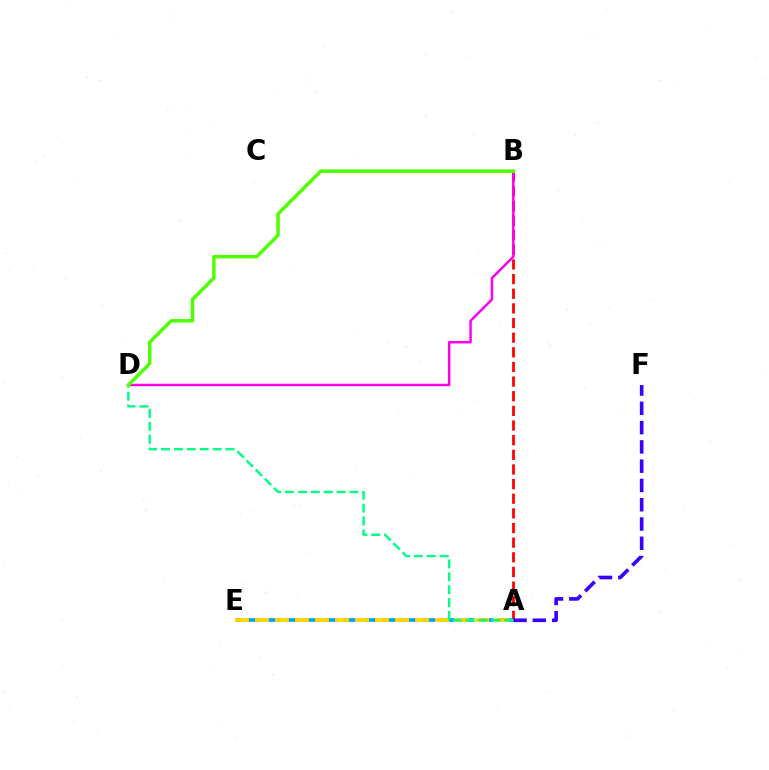{('A', 'B'): [{'color': '#ff0000', 'line_style': 'dashed', 'thickness': 1.99}], ('A', 'F'): [{'color': '#3700ff', 'line_style': 'dashed', 'thickness': 2.62}], ('B', 'D'): [{'color': '#ff00ed', 'line_style': 'solid', 'thickness': 1.79}, {'color': '#4fff00', 'line_style': 'solid', 'thickness': 2.5}], ('A', 'E'): [{'color': '#009eff', 'line_style': 'dashed', 'thickness': 2.64}, {'color': '#ffd500', 'line_style': 'dashed', 'thickness': 2.72}], ('A', 'D'): [{'color': '#00ff86', 'line_style': 'dashed', 'thickness': 1.75}]}